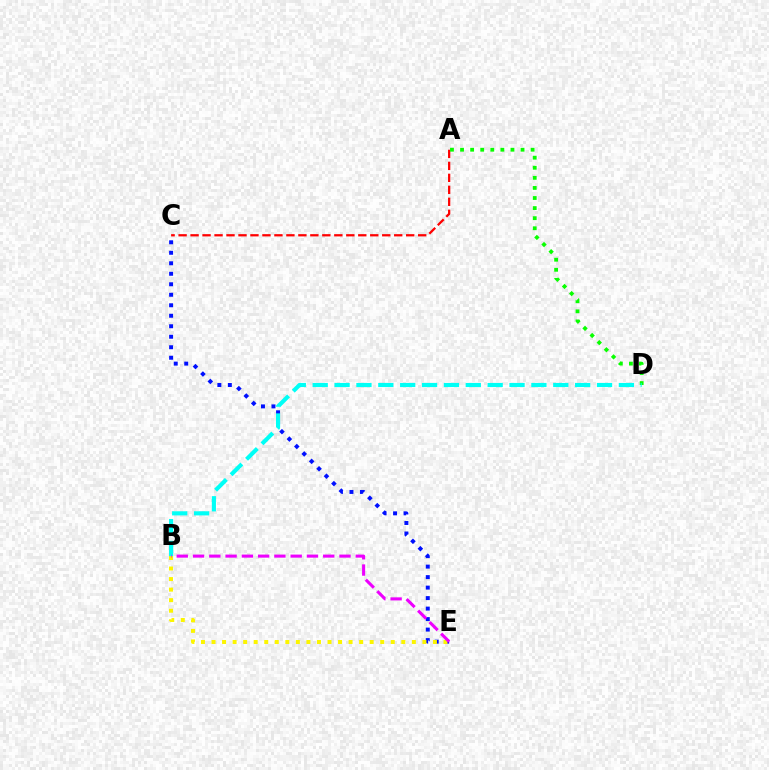{('A', 'C'): [{'color': '#ff0000', 'line_style': 'dashed', 'thickness': 1.63}], ('C', 'E'): [{'color': '#0010ff', 'line_style': 'dotted', 'thickness': 2.85}], ('B', 'E'): [{'color': '#fcf500', 'line_style': 'dotted', 'thickness': 2.86}, {'color': '#ee00ff', 'line_style': 'dashed', 'thickness': 2.21}], ('A', 'D'): [{'color': '#08ff00', 'line_style': 'dotted', 'thickness': 2.74}], ('B', 'D'): [{'color': '#00fff6', 'line_style': 'dashed', 'thickness': 2.97}]}